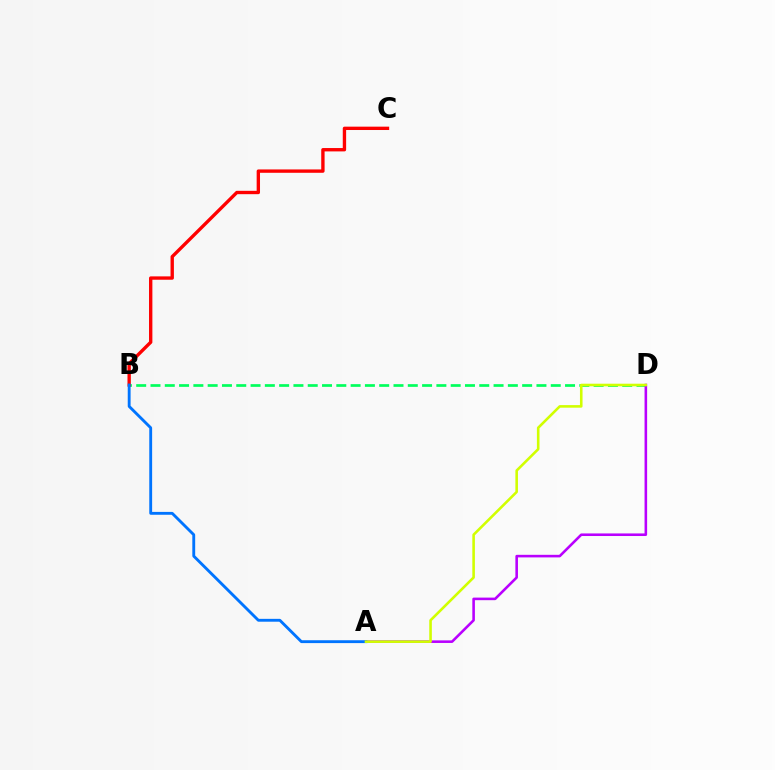{('B', 'D'): [{'color': '#00ff5c', 'line_style': 'dashed', 'thickness': 1.94}], ('A', 'D'): [{'color': '#b900ff', 'line_style': 'solid', 'thickness': 1.86}, {'color': '#d1ff00', 'line_style': 'solid', 'thickness': 1.86}], ('B', 'C'): [{'color': '#ff0000', 'line_style': 'solid', 'thickness': 2.42}], ('A', 'B'): [{'color': '#0074ff', 'line_style': 'solid', 'thickness': 2.06}]}